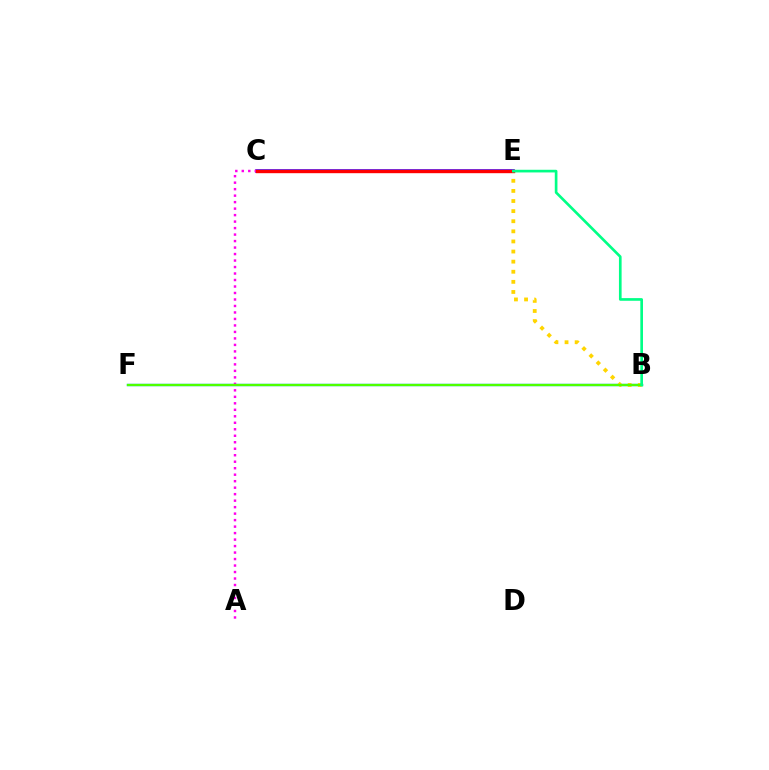{('C', 'E'): [{'color': '#3700ff', 'line_style': 'solid', 'thickness': 2.58}, {'color': '#ff0000', 'line_style': 'solid', 'thickness': 2.43}], ('B', 'F'): [{'color': '#009eff', 'line_style': 'solid', 'thickness': 1.7}, {'color': '#4fff00', 'line_style': 'solid', 'thickness': 1.64}], ('B', 'E'): [{'color': '#ffd500', 'line_style': 'dotted', 'thickness': 2.75}, {'color': '#00ff86', 'line_style': 'solid', 'thickness': 1.92}], ('A', 'C'): [{'color': '#ff00ed', 'line_style': 'dotted', 'thickness': 1.76}]}